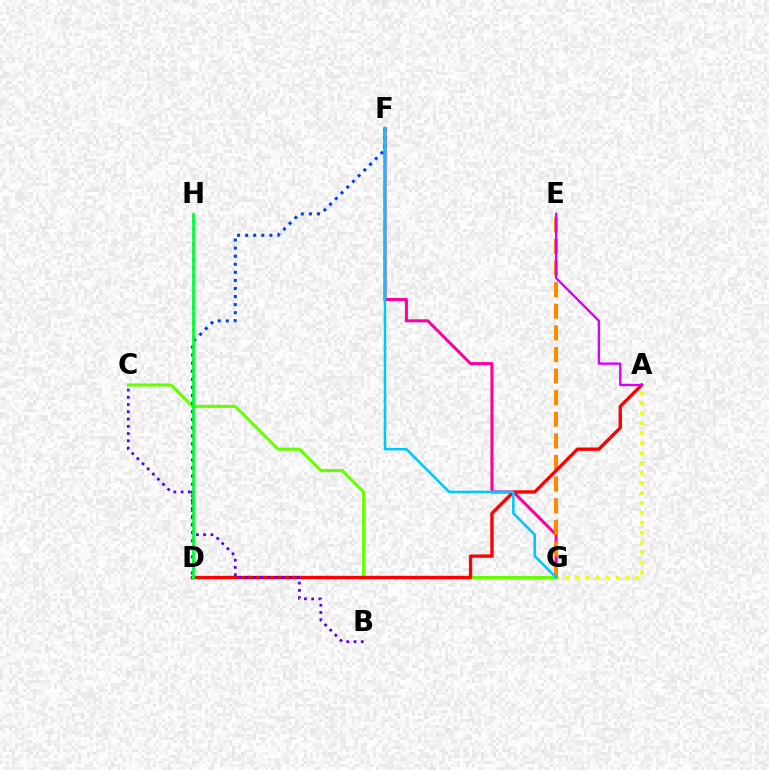{('A', 'G'): [{'color': '#eeff00', 'line_style': 'dotted', 'thickness': 2.7}], ('F', 'G'): [{'color': '#ff00a0', 'line_style': 'solid', 'thickness': 2.2}, {'color': '#00c7ff', 'line_style': 'solid', 'thickness': 1.84}], ('C', 'G'): [{'color': '#66ff00', 'line_style': 'solid', 'thickness': 2.23}], ('E', 'G'): [{'color': '#ff8800', 'line_style': 'dashed', 'thickness': 2.93}], ('A', 'D'): [{'color': '#ff0000', 'line_style': 'solid', 'thickness': 2.4}], ('D', 'H'): [{'color': '#00ffaf', 'line_style': 'dotted', 'thickness': 2.1}, {'color': '#00ff27', 'line_style': 'solid', 'thickness': 1.9}], ('B', 'C'): [{'color': '#4f00ff', 'line_style': 'dotted', 'thickness': 1.97}], ('D', 'F'): [{'color': '#003fff', 'line_style': 'dotted', 'thickness': 2.19}], ('A', 'E'): [{'color': '#d600ff', 'line_style': 'solid', 'thickness': 1.7}]}